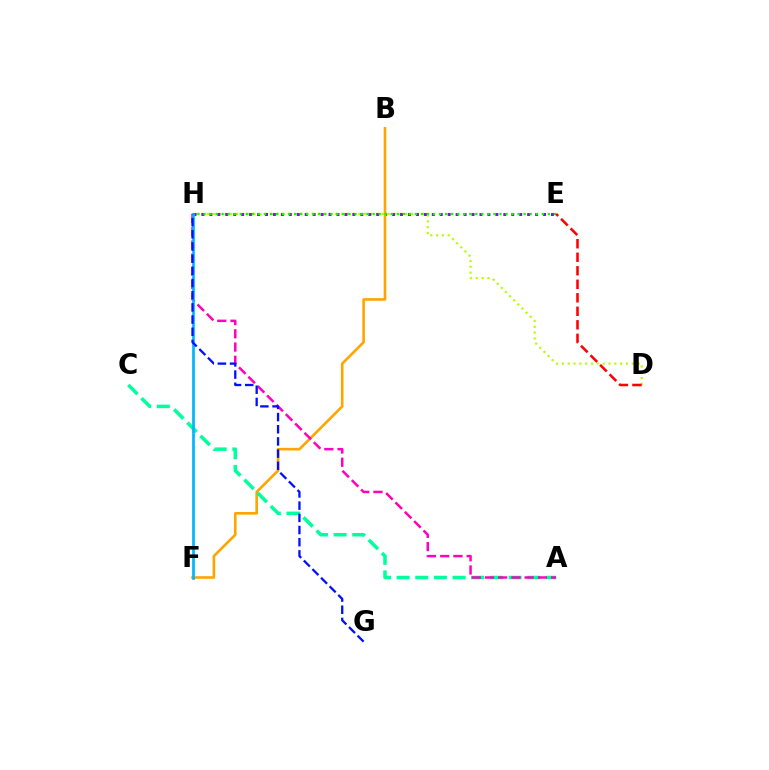{('D', 'H'): [{'color': '#b3ff00', 'line_style': 'dotted', 'thickness': 1.58}], ('E', 'H'): [{'color': '#9b00ff', 'line_style': 'dotted', 'thickness': 2.16}, {'color': '#08ff00', 'line_style': 'dotted', 'thickness': 1.64}], ('B', 'F'): [{'color': '#ffa500', 'line_style': 'solid', 'thickness': 1.89}], ('A', 'C'): [{'color': '#00ff9d', 'line_style': 'dashed', 'thickness': 2.53}], ('A', 'H'): [{'color': '#ff00bd', 'line_style': 'dashed', 'thickness': 1.8}], ('F', 'H'): [{'color': '#00b5ff', 'line_style': 'solid', 'thickness': 1.95}], ('D', 'E'): [{'color': '#ff0000', 'line_style': 'dashed', 'thickness': 1.84}], ('G', 'H'): [{'color': '#0010ff', 'line_style': 'dashed', 'thickness': 1.65}]}